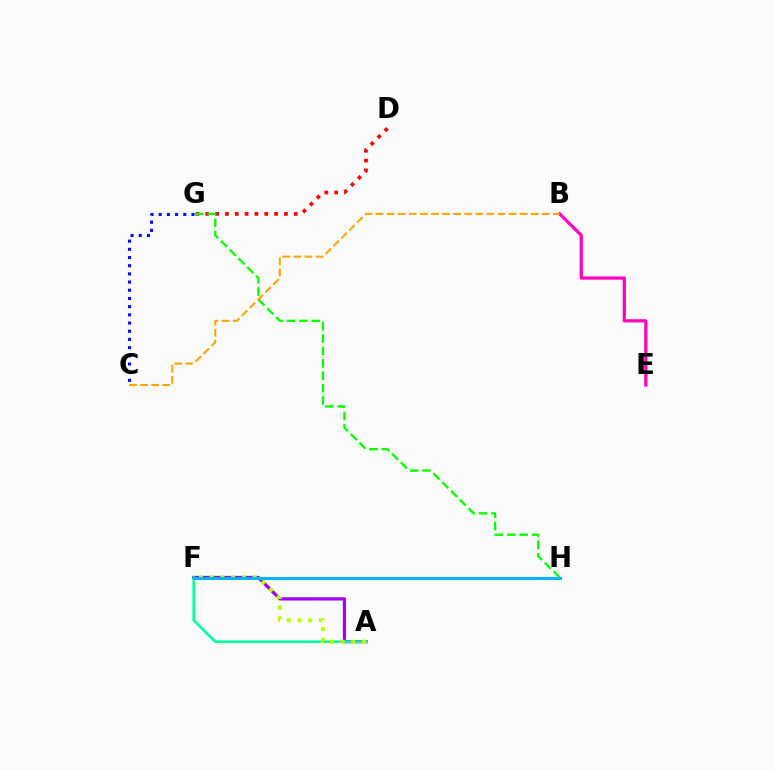{('A', 'F'): [{'color': '#9b00ff', 'line_style': 'solid', 'thickness': 2.33}, {'color': '#00ff9d', 'line_style': 'solid', 'thickness': 1.88}, {'color': '#b3ff00', 'line_style': 'dotted', 'thickness': 2.92}], ('D', 'G'): [{'color': '#ff0000', 'line_style': 'dotted', 'thickness': 2.67}], ('B', 'E'): [{'color': '#ff00bd', 'line_style': 'solid', 'thickness': 2.31}], ('G', 'H'): [{'color': '#08ff00', 'line_style': 'dashed', 'thickness': 1.68}], ('C', 'G'): [{'color': '#0010ff', 'line_style': 'dotted', 'thickness': 2.23}], ('B', 'C'): [{'color': '#ffa500', 'line_style': 'dashed', 'thickness': 1.51}], ('F', 'H'): [{'color': '#00b5ff', 'line_style': 'solid', 'thickness': 2.14}]}